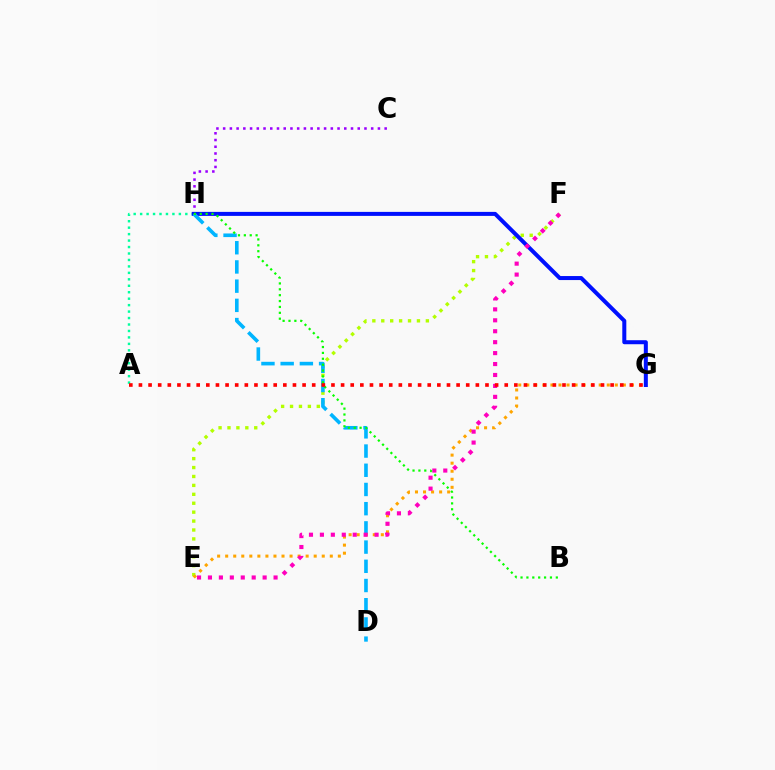{('E', 'F'): [{'color': '#b3ff00', 'line_style': 'dotted', 'thickness': 2.42}, {'color': '#ff00bd', 'line_style': 'dotted', 'thickness': 2.97}], ('C', 'H'): [{'color': '#9b00ff', 'line_style': 'dotted', 'thickness': 1.83}], ('A', 'H'): [{'color': '#00ff9d', 'line_style': 'dotted', 'thickness': 1.75}], ('G', 'H'): [{'color': '#0010ff', 'line_style': 'solid', 'thickness': 2.89}], ('D', 'H'): [{'color': '#00b5ff', 'line_style': 'dashed', 'thickness': 2.61}], ('E', 'G'): [{'color': '#ffa500', 'line_style': 'dotted', 'thickness': 2.19}], ('B', 'H'): [{'color': '#08ff00', 'line_style': 'dotted', 'thickness': 1.6}], ('A', 'G'): [{'color': '#ff0000', 'line_style': 'dotted', 'thickness': 2.62}]}